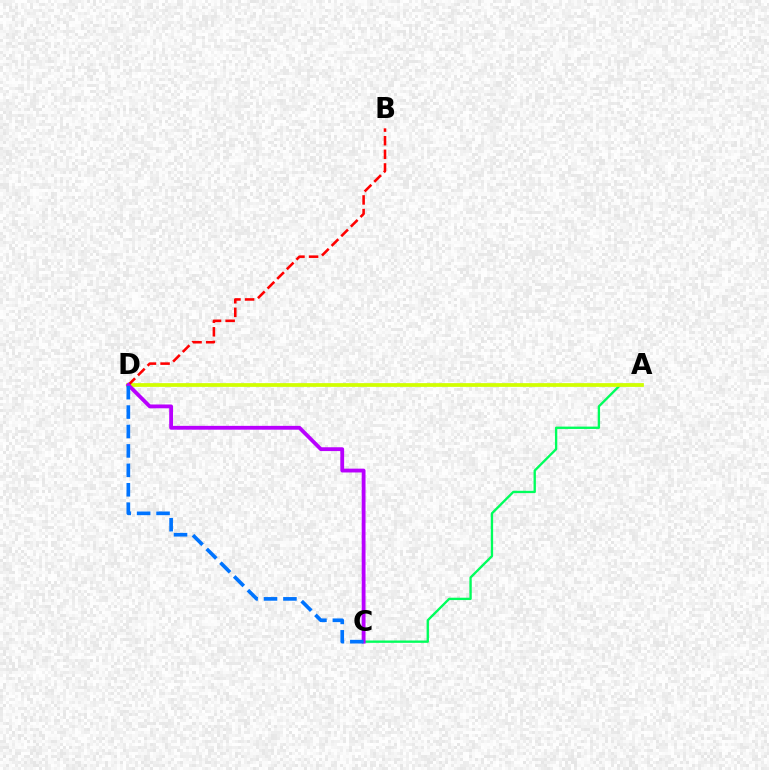{('A', 'C'): [{'color': '#00ff5c', 'line_style': 'solid', 'thickness': 1.69}], ('A', 'D'): [{'color': '#d1ff00', 'line_style': 'solid', 'thickness': 2.69}], ('B', 'D'): [{'color': '#ff0000', 'line_style': 'dashed', 'thickness': 1.85}], ('C', 'D'): [{'color': '#b900ff', 'line_style': 'solid', 'thickness': 2.75}, {'color': '#0074ff', 'line_style': 'dashed', 'thickness': 2.64}]}